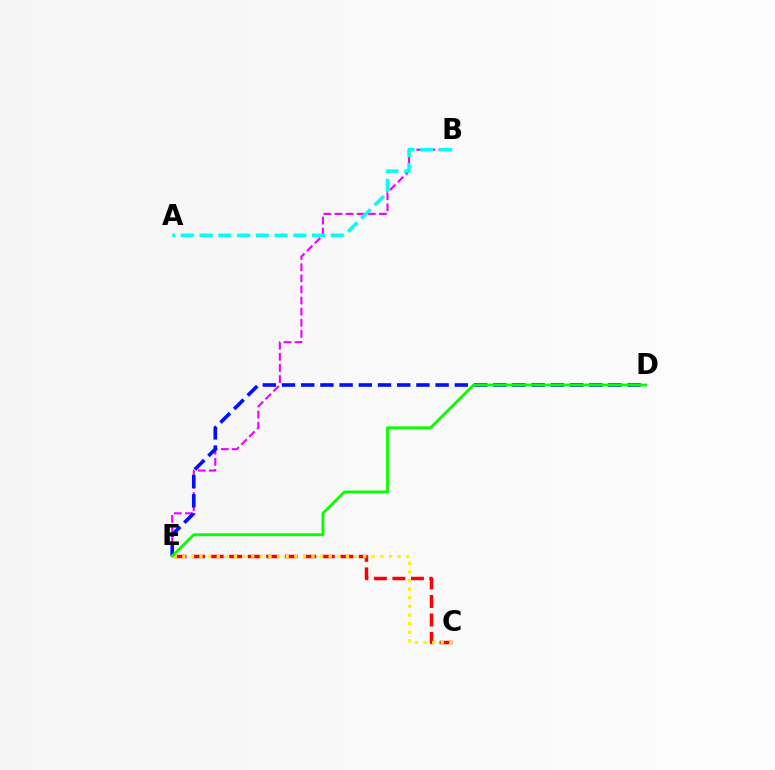{('B', 'E'): [{'color': '#ee00ff', 'line_style': 'dashed', 'thickness': 1.51}], ('C', 'E'): [{'color': '#ff0000', 'line_style': 'dashed', 'thickness': 2.52}, {'color': '#fcf500', 'line_style': 'dotted', 'thickness': 2.34}], ('A', 'B'): [{'color': '#00fff6', 'line_style': 'dashed', 'thickness': 2.55}], ('D', 'E'): [{'color': '#0010ff', 'line_style': 'dashed', 'thickness': 2.61}, {'color': '#08ff00', 'line_style': 'solid', 'thickness': 2.04}]}